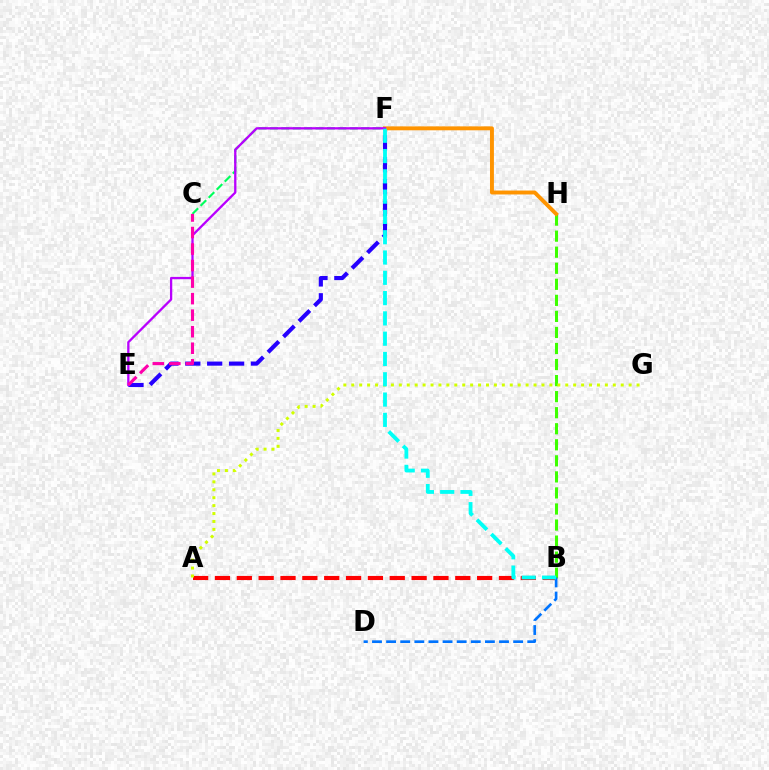{('C', 'F'): [{'color': '#00ff5c', 'line_style': 'dashed', 'thickness': 1.55}], ('B', 'H'): [{'color': '#3dff00', 'line_style': 'dashed', 'thickness': 2.18}], ('E', 'F'): [{'color': '#2500ff', 'line_style': 'dashed', 'thickness': 2.97}, {'color': '#b900ff', 'line_style': 'solid', 'thickness': 1.65}], ('A', 'B'): [{'color': '#ff0000', 'line_style': 'dashed', 'thickness': 2.97}], ('A', 'G'): [{'color': '#d1ff00', 'line_style': 'dotted', 'thickness': 2.15}], ('F', 'H'): [{'color': '#ff9400', 'line_style': 'solid', 'thickness': 2.82}], ('B', 'D'): [{'color': '#0074ff', 'line_style': 'dashed', 'thickness': 1.92}], ('B', 'F'): [{'color': '#00fff6', 'line_style': 'dashed', 'thickness': 2.76}], ('C', 'E'): [{'color': '#ff00ac', 'line_style': 'dashed', 'thickness': 2.25}]}